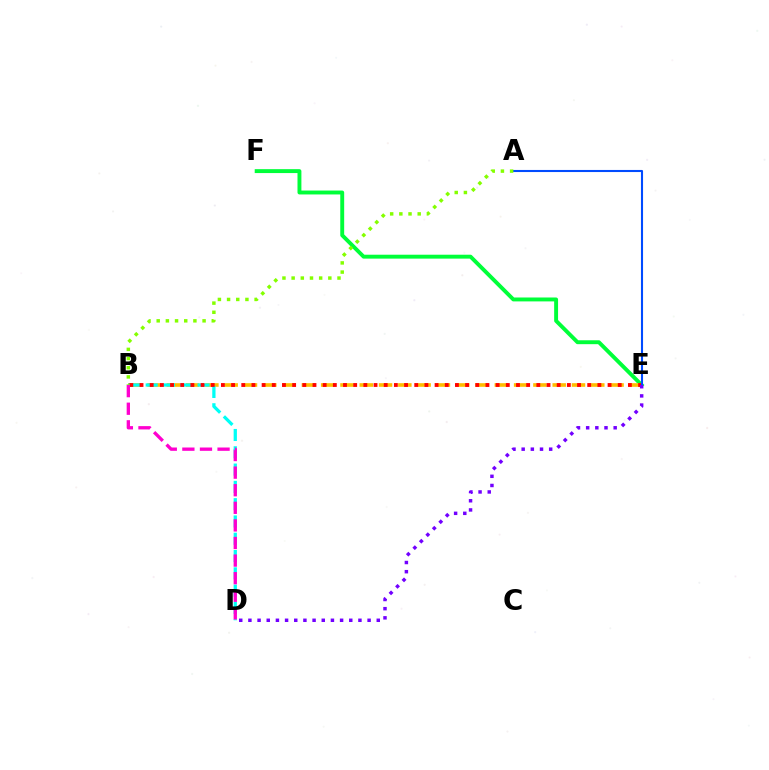{('E', 'F'): [{'color': '#00ff39', 'line_style': 'solid', 'thickness': 2.81}], ('B', 'E'): [{'color': '#ffbd00', 'line_style': 'dashed', 'thickness': 2.62}, {'color': '#ff0000', 'line_style': 'dotted', 'thickness': 2.76}], ('B', 'D'): [{'color': '#00fff6', 'line_style': 'dashed', 'thickness': 2.35}, {'color': '#ff00cf', 'line_style': 'dashed', 'thickness': 2.39}], ('A', 'E'): [{'color': '#004bff', 'line_style': 'solid', 'thickness': 1.51}], ('D', 'E'): [{'color': '#7200ff', 'line_style': 'dotted', 'thickness': 2.49}], ('A', 'B'): [{'color': '#84ff00', 'line_style': 'dotted', 'thickness': 2.49}]}